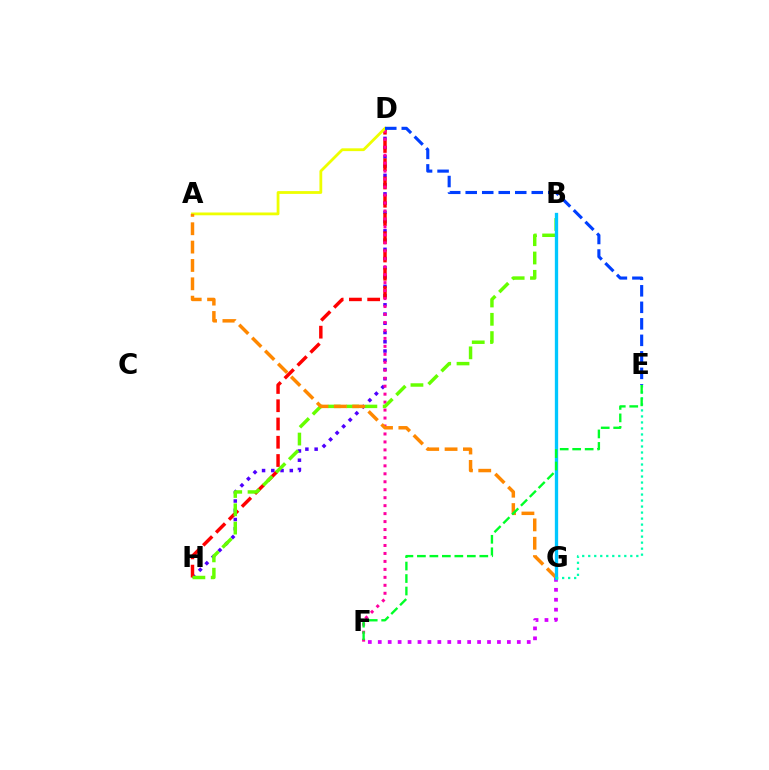{('D', 'H'): [{'color': '#4f00ff', 'line_style': 'dotted', 'thickness': 2.51}, {'color': '#ff0000', 'line_style': 'dashed', 'thickness': 2.48}], ('D', 'F'): [{'color': '#ff00a0', 'line_style': 'dotted', 'thickness': 2.16}], ('B', 'H'): [{'color': '#66ff00', 'line_style': 'dashed', 'thickness': 2.49}], ('A', 'D'): [{'color': '#eeff00', 'line_style': 'solid', 'thickness': 2.02}], ('A', 'G'): [{'color': '#ff8800', 'line_style': 'dashed', 'thickness': 2.49}], ('D', 'E'): [{'color': '#003fff', 'line_style': 'dashed', 'thickness': 2.24}], ('F', 'G'): [{'color': '#d600ff', 'line_style': 'dotted', 'thickness': 2.7}], ('B', 'G'): [{'color': '#00c7ff', 'line_style': 'solid', 'thickness': 2.39}], ('E', 'G'): [{'color': '#00ffaf', 'line_style': 'dotted', 'thickness': 1.63}], ('E', 'F'): [{'color': '#00ff27', 'line_style': 'dashed', 'thickness': 1.7}]}